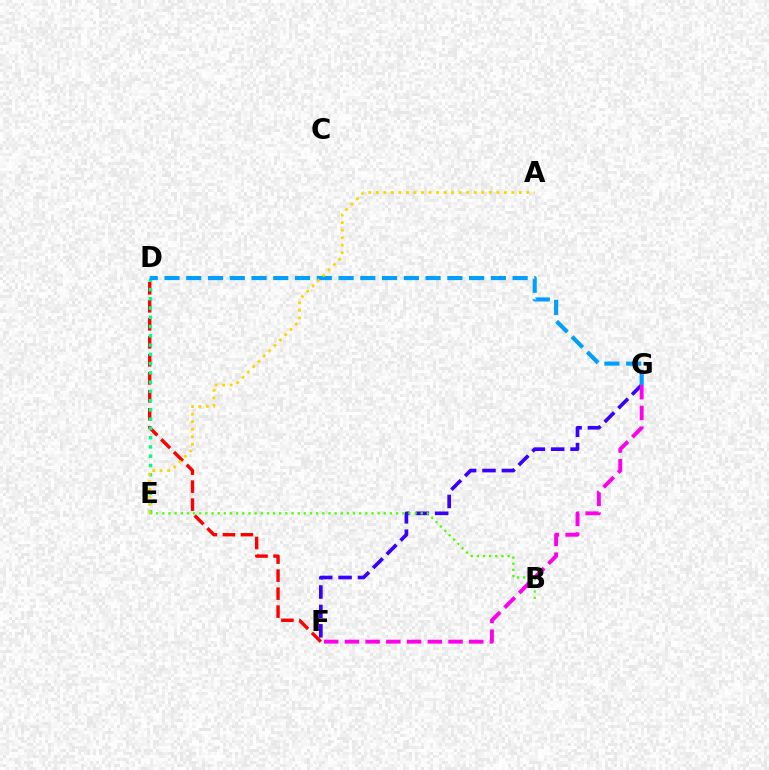{('D', 'F'): [{'color': '#ff0000', 'line_style': 'dashed', 'thickness': 2.45}], ('F', 'G'): [{'color': '#3700ff', 'line_style': 'dashed', 'thickness': 2.63}, {'color': '#ff00ed', 'line_style': 'dashed', 'thickness': 2.81}], ('D', 'E'): [{'color': '#00ff86', 'line_style': 'dotted', 'thickness': 2.52}], ('B', 'E'): [{'color': '#4fff00', 'line_style': 'dotted', 'thickness': 1.67}], ('D', 'G'): [{'color': '#009eff', 'line_style': 'dashed', 'thickness': 2.96}], ('A', 'E'): [{'color': '#ffd500', 'line_style': 'dotted', 'thickness': 2.05}]}